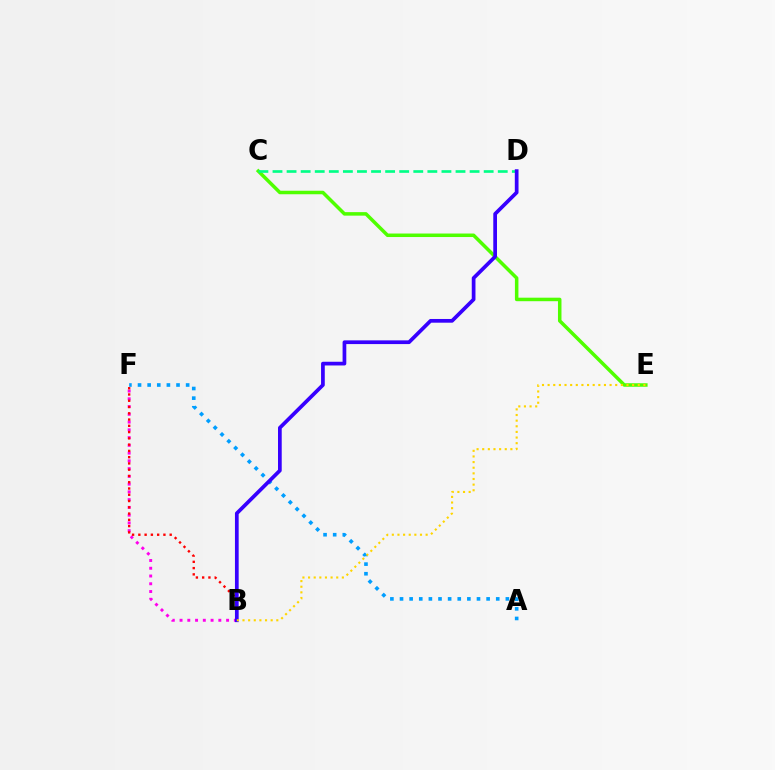{('C', 'E'): [{'color': '#4fff00', 'line_style': 'solid', 'thickness': 2.53}], ('B', 'F'): [{'color': '#ff00ed', 'line_style': 'dotted', 'thickness': 2.11}, {'color': '#ff0000', 'line_style': 'dotted', 'thickness': 1.7}], ('C', 'D'): [{'color': '#00ff86', 'line_style': 'dashed', 'thickness': 1.91}], ('A', 'F'): [{'color': '#009eff', 'line_style': 'dotted', 'thickness': 2.61}], ('B', 'D'): [{'color': '#3700ff', 'line_style': 'solid', 'thickness': 2.68}], ('B', 'E'): [{'color': '#ffd500', 'line_style': 'dotted', 'thickness': 1.53}]}